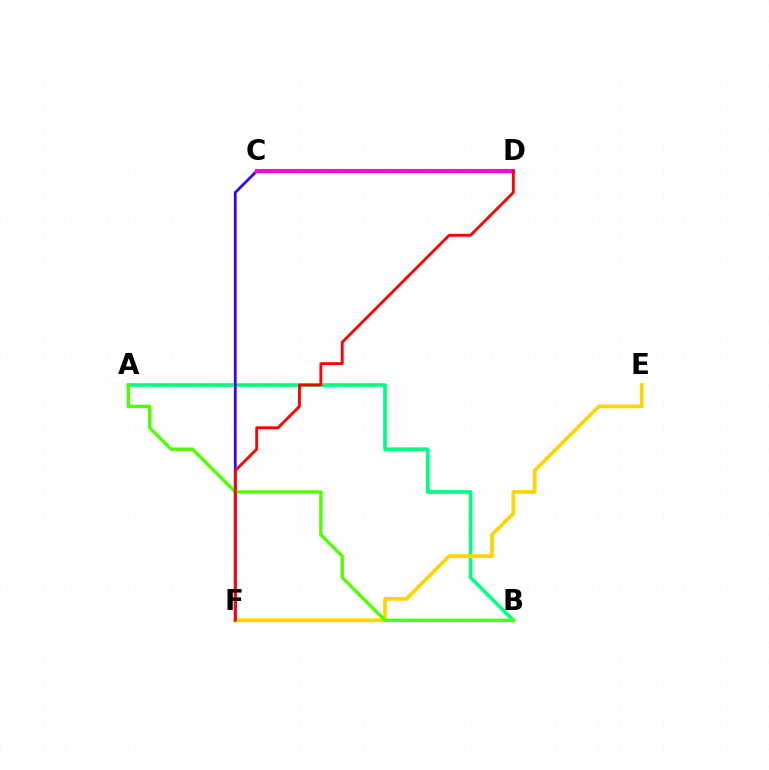{('A', 'B'): [{'color': '#00ff86', 'line_style': 'solid', 'thickness': 2.63}, {'color': '#4fff00', 'line_style': 'solid', 'thickness': 2.44}], ('C', 'F'): [{'color': '#3700ff', 'line_style': 'solid', 'thickness': 1.98}], ('E', 'F'): [{'color': '#ffd500', 'line_style': 'solid', 'thickness': 2.71}], ('C', 'D'): [{'color': '#009eff', 'line_style': 'dashed', 'thickness': 2.73}, {'color': '#ff00ed', 'line_style': 'solid', 'thickness': 2.96}], ('D', 'F'): [{'color': '#ff0000', 'line_style': 'solid', 'thickness': 2.05}]}